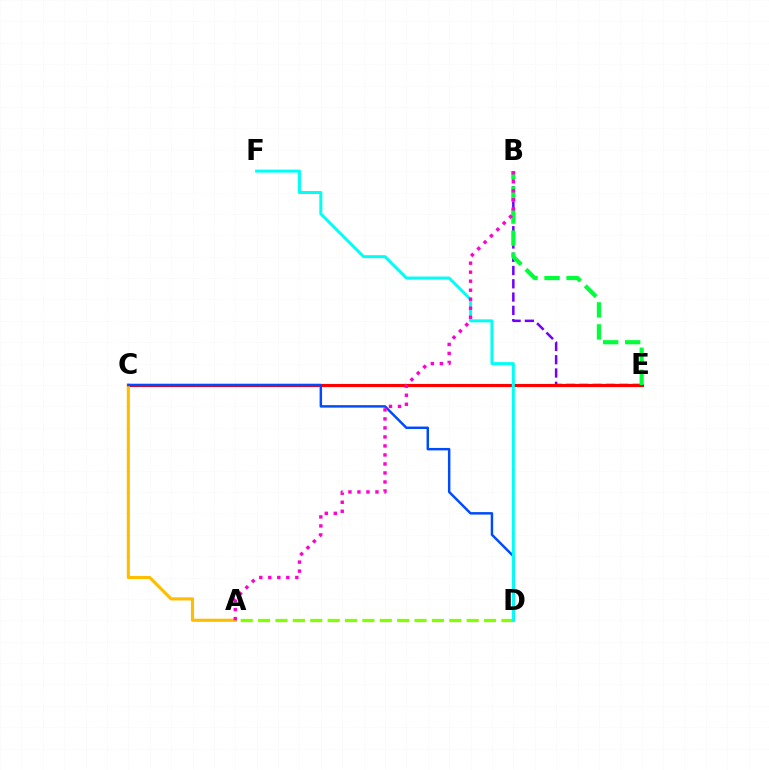{('B', 'E'): [{'color': '#7200ff', 'line_style': 'dashed', 'thickness': 1.8}, {'color': '#00ff39', 'line_style': 'dashed', 'thickness': 2.99}], ('C', 'E'): [{'color': '#ff0000', 'line_style': 'solid', 'thickness': 2.25}], ('A', 'C'): [{'color': '#ffbd00', 'line_style': 'solid', 'thickness': 2.24}], ('C', 'D'): [{'color': '#004bff', 'line_style': 'solid', 'thickness': 1.77}], ('A', 'D'): [{'color': '#84ff00', 'line_style': 'dashed', 'thickness': 2.36}], ('D', 'F'): [{'color': '#00fff6', 'line_style': 'solid', 'thickness': 2.16}], ('A', 'B'): [{'color': '#ff00cf', 'line_style': 'dotted', 'thickness': 2.45}]}